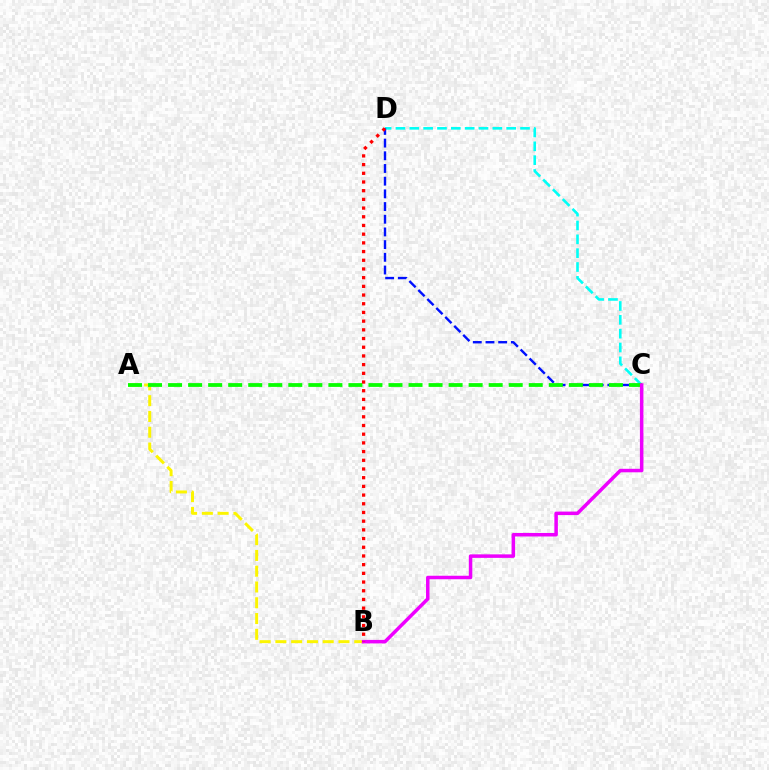{('A', 'B'): [{'color': '#fcf500', 'line_style': 'dashed', 'thickness': 2.14}], ('C', 'D'): [{'color': '#00fff6', 'line_style': 'dashed', 'thickness': 1.88}, {'color': '#0010ff', 'line_style': 'dashed', 'thickness': 1.72}], ('A', 'C'): [{'color': '#08ff00', 'line_style': 'dashed', 'thickness': 2.72}], ('B', 'C'): [{'color': '#ee00ff', 'line_style': 'solid', 'thickness': 2.52}], ('B', 'D'): [{'color': '#ff0000', 'line_style': 'dotted', 'thickness': 2.36}]}